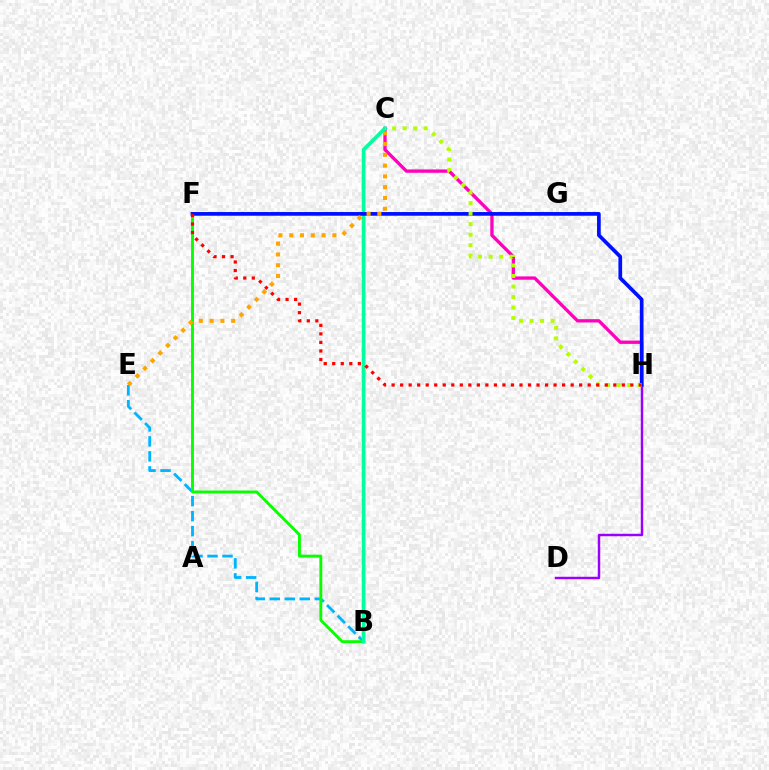{('C', 'H'): [{'color': '#ff00bd', 'line_style': 'solid', 'thickness': 2.39}, {'color': '#b3ff00', 'line_style': 'dotted', 'thickness': 2.86}], ('B', 'E'): [{'color': '#00b5ff', 'line_style': 'dashed', 'thickness': 2.04}], ('B', 'F'): [{'color': '#08ff00', 'line_style': 'solid', 'thickness': 2.07}], ('B', 'C'): [{'color': '#00ff9d', 'line_style': 'solid', 'thickness': 2.66}], ('D', 'H'): [{'color': '#9b00ff', 'line_style': 'solid', 'thickness': 1.77}], ('F', 'H'): [{'color': '#0010ff', 'line_style': 'solid', 'thickness': 2.67}, {'color': '#ff0000', 'line_style': 'dotted', 'thickness': 2.32}], ('C', 'E'): [{'color': '#ffa500', 'line_style': 'dotted', 'thickness': 2.93}]}